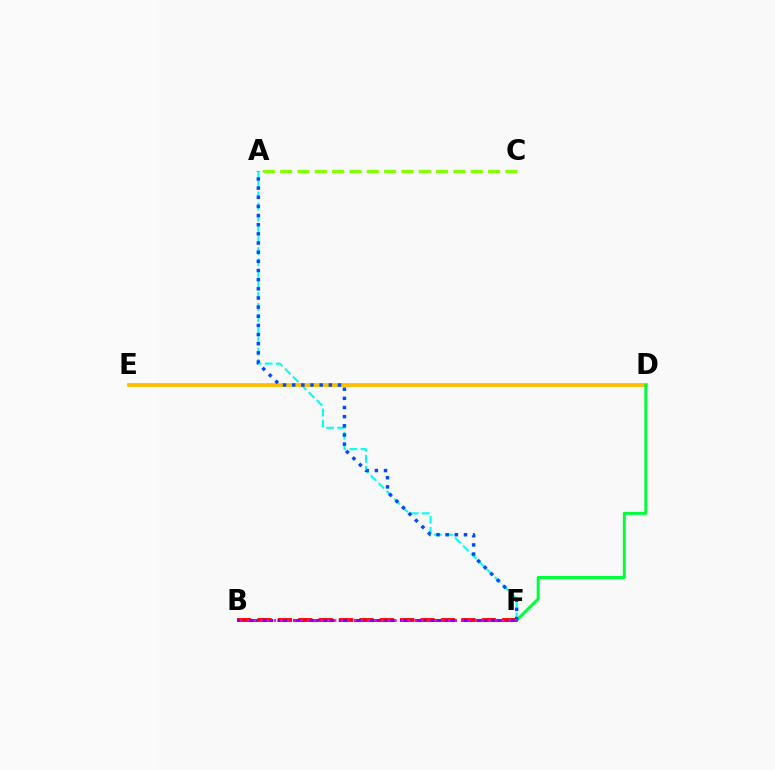{('A', 'F'): [{'color': '#00fff6', 'line_style': 'dashed', 'thickness': 1.52}, {'color': '#004bff', 'line_style': 'dotted', 'thickness': 2.49}], ('B', 'F'): [{'color': '#ff0000', 'line_style': 'dashed', 'thickness': 2.77}, {'color': '#7200ff', 'line_style': 'dashed', 'thickness': 2.08}, {'color': '#ff00cf', 'line_style': 'dotted', 'thickness': 1.82}], ('D', 'E'): [{'color': '#ffbd00', 'line_style': 'solid', 'thickness': 2.73}], ('D', 'F'): [{'color': '#00ff39', 'line_style': 'solid', 'thickness': 2.16}], ('A', 'C'): [{'color': '#84ff00', 'line_style': 'dashed', 'thickness': 2.35}]}